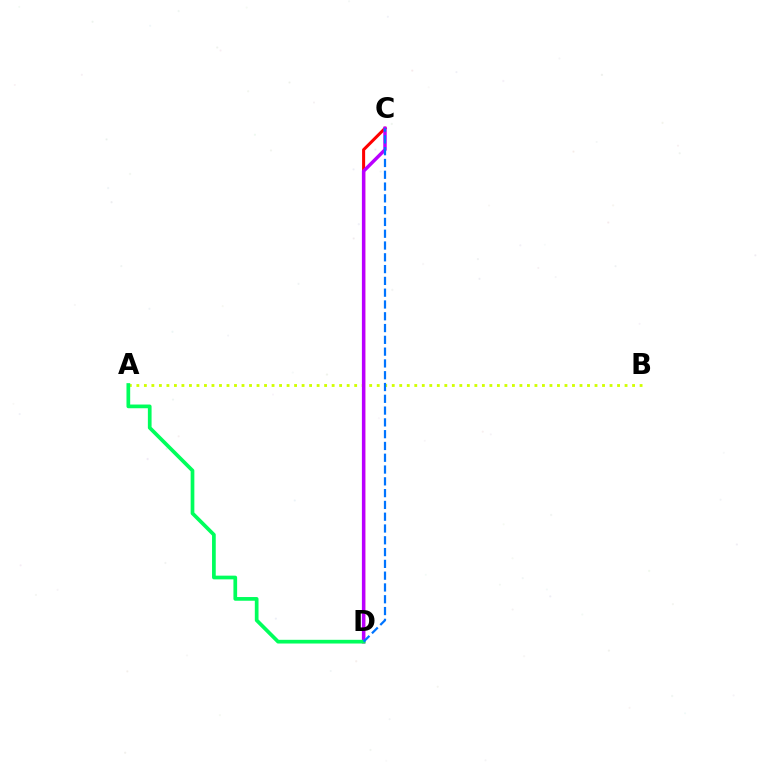{('A', 'B'): [{'color': '#d1ff00', 'line_style': 'dotted', 'thickness': 2.04}], ('C', 'D'): [{'color': '#ff0000', 'line_style': 'solid', 'thickness': 2.19}, {'color': '#b900ff', 'line_style': 'solid', 'thickness': 2.48}, {'color': '#0074ff', 'line_style': 'dashed', 'thickness': 1.6}], ('A', 'D'): [{'color': '#00ff5c', 'line_style': 'solid', 'thickness': 2.67}]}